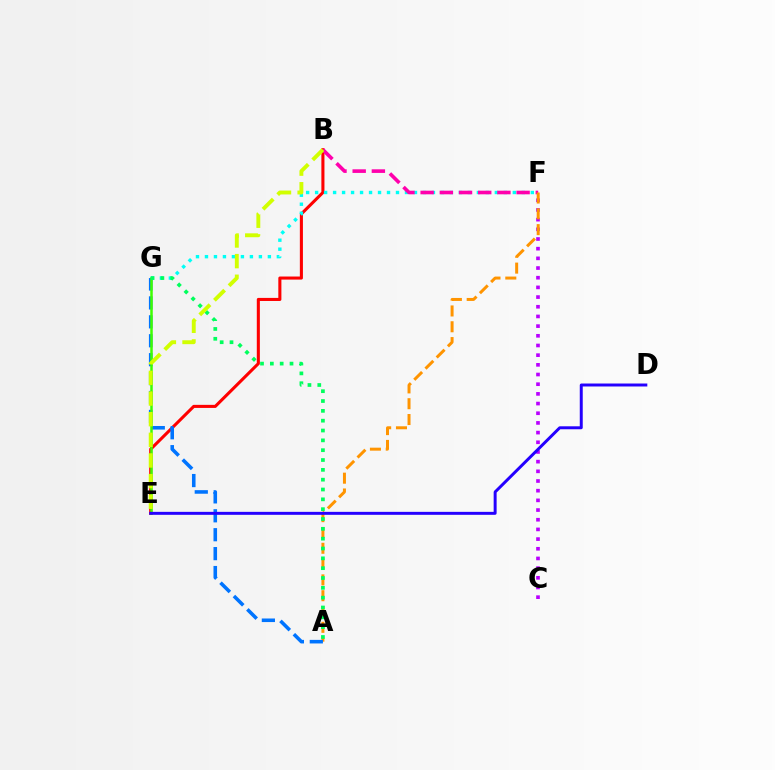{('C', 'F'): [{'color': '#b900ff', 'line_style': 'dotted', 'thickness': 2.63}], ('B', 'E'): [{'color': '#ff0000', 'line_style': 'solid', 'thickness': 2.21}, {'color': '#d1ff00', 'line_style': 'dashed', 'thickness': 2.8}], ('F', 'G'): [{'color': '#00fff6', 'line_style': 'dotted', 'thickness': 2.44}], ('B', 'F'): [{'color': '#ff00ac', 'line_style': 'dashed', 'thickness': 2.61}], ('A', 'F'): [{'color': '#ff9400', 'line_style': 'dashed', 'thickness': 2.15}], ('A', 'G'): [{'color': '#0074ff', 'line_style': 'dashed', 'thickness': 2.57}, {'color': '#00ff5c', 'line_style': 'dotted', 'thickness': 2.67}], ('E', 'G'): [{'color': '#3dff00', 'line_style': 'solid', 'thickness': 1.81}], ('D', 'E'): [{'color': '#2500ff', 'line_style': 'solid', 'thickness': 2.13}]}